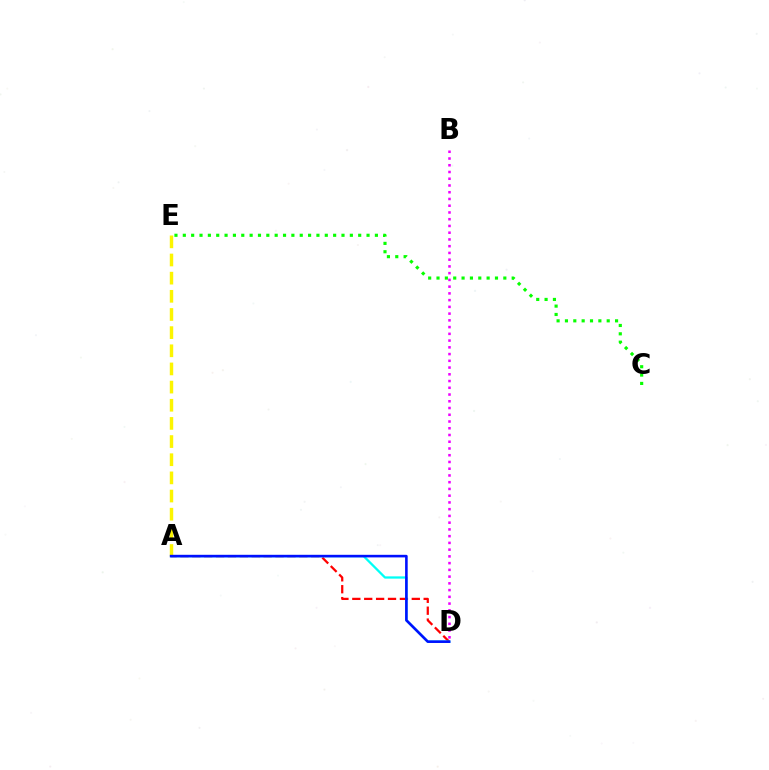{('A', 'D'): [{'color': '#ff0000', 'line_style': 'dashed', 'thickness': 1.62}, {'color': '#00fff6', 'line_style': 'solid', 'thickness': 1.64}, {'color': '#0010ff', 'line_style': 'solid', 'thickness': 1.87}], ('B', 'D'): [{'color': '#ee00ff', 'line_style': 'dotted', 'thickness': 1.83}], ('A', 'E'): [{'color': '#fcf500', 'line_style': 'dashed', 'thickness': 2.47}], ('C', 'E'): [{'color': '#08ff00', 'line_style': 'dotted', 'thickness': 2.27}]}